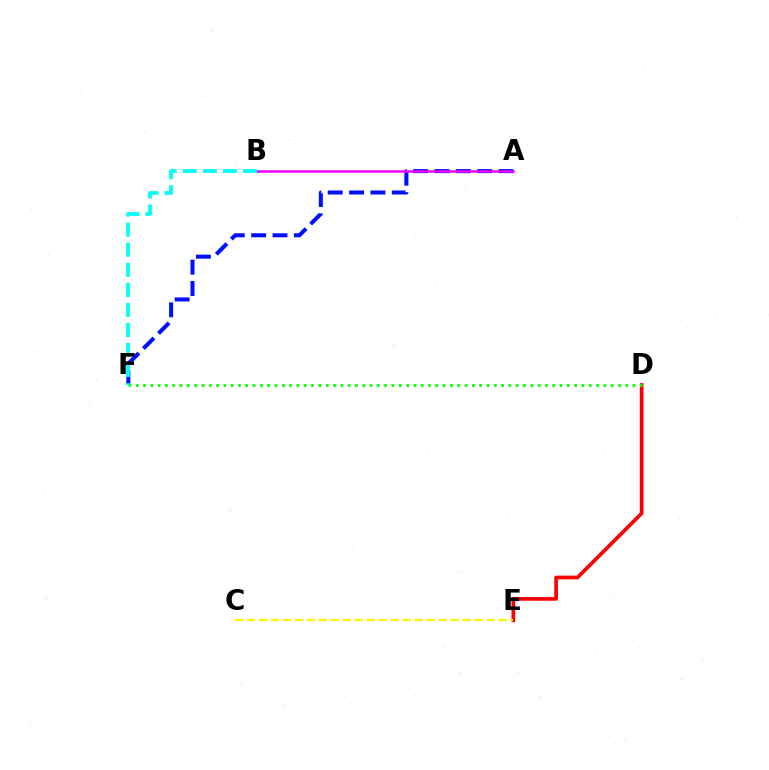{('A', 'F'): [{'color': '#0010ff', 'line_style': 'dashed', 'thickness': 2.9}], ('D', 'E'): [{'color': '#ff0000', 'line_style': 'solid', 'thickness': 2.66}], ('D', 'F'): [{'color': '#08ff00', 'line_style': 'dotted', 'thickness': 1.99}], ('A', 'B'): [{'color': '#ee00ff', 'line_style': 'solid', 'thickness': 1.81}], ('C', 'E'): [{'color': '#fcf500', 'line_style': 'dashed', 'thickness': 1.63}], ('B', 'F'): [{'color': '#00fff6', 'line_style': 'dashed', 'thickness': 2.73}]}